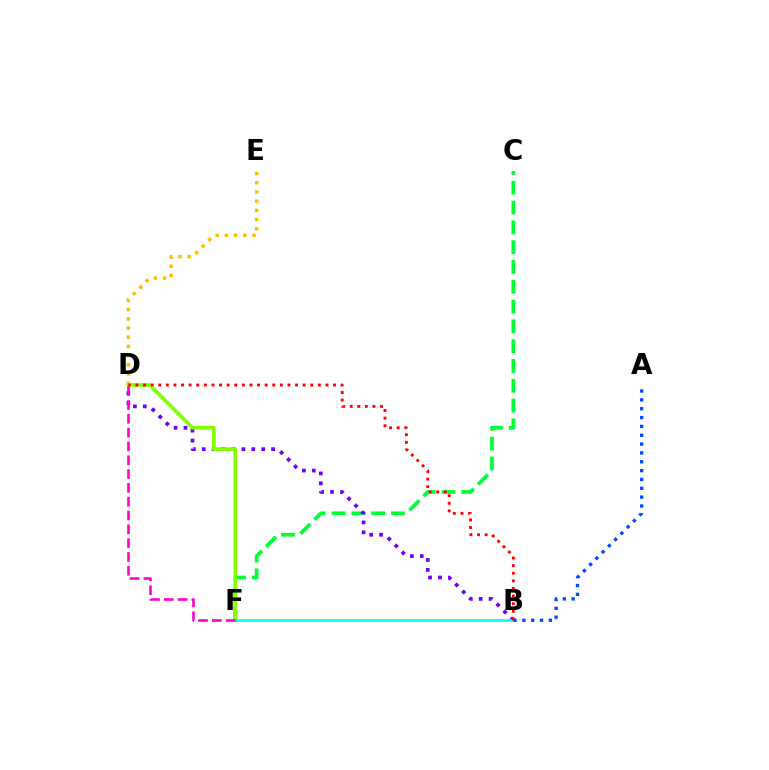{('C', 'F'): [{'color': '#00ff39', 'line_style': 'dashed', 'thickness': 2.69}], ('B', 'D'): [{'color': '#7200ff', 'line_style': 'dotted', 'thickness': 2.69}, {'color': '#ff0000', 'line_style': 'dotted', 'thickness': 2.06}], ('D', 'F'): [{'color': '#84ff00', 'line_style': 'solid', 'thickness': 2.66}, {'color': '#ff00cf', 'line_style': 'dashed', 'thickness': 1.88}], ('D', 'E'): [{'color': '#ffbd00', 'line_style': 'dotted', 'thickness': 2.5}], ('B', 'F'): [{'color': '#00fff6', 'line_style': 'solid', 'thickness': 1.91}], ('A', 'B'): [{'color': '#004bff', 'line_style': 'dotted', 'thickness': 2.4}]}